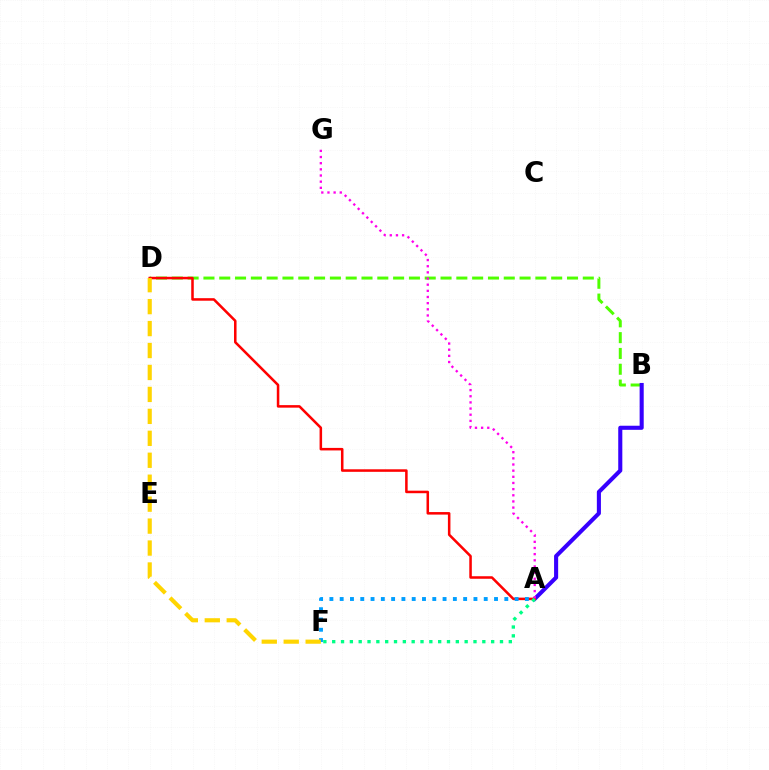{('B', 'D'): [{'color': '#4fff00', 'line_style': 'dashed', 'thickness': 2.15}], ('A', 'B'): [{'color': '#3700ff', 'line_style': 'solid', 'thickness': 2.94}], ('A', 'D'): [{'color': '#ff0000', 'line_style': 'solid', 'thickness': 1.82}], ('A', 'F'): [{'color': '#009eff', 'line_style': 'dotted', 'thickness': 2.8}, {'color': '#00ff86', 'line_style': 'dotted', 'thickness': 2.4}], ('A', 'G'): [{'color': '#ff00ed', 'line_style': 'dotted', 'thickness': 1.67}], ('D', 'F'): [{'color': '#ffd500', 'line_style': 'dashed', 'thickness': 2.98}]}